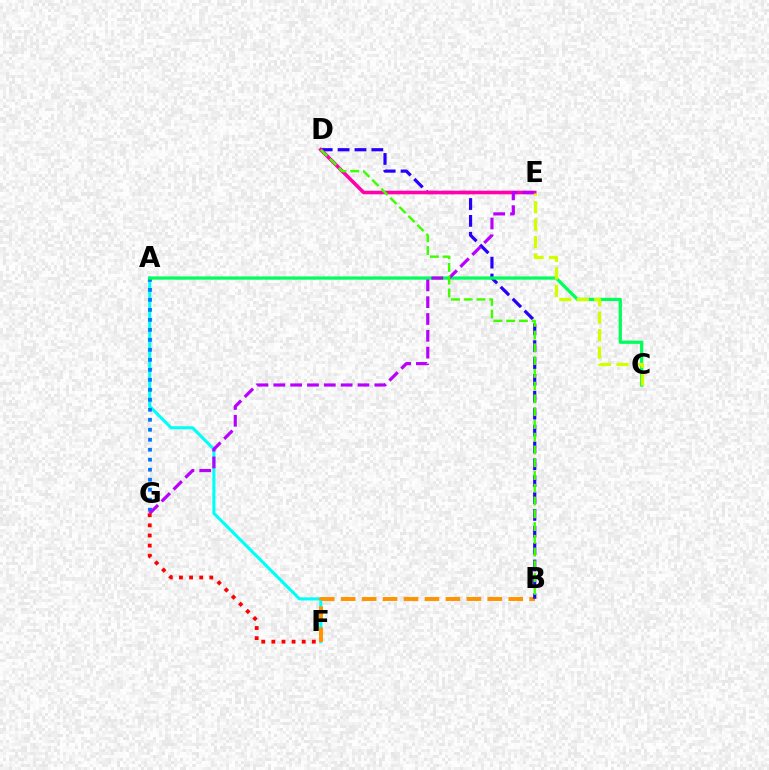{('A', 'F'): [{'color': '#00fff6', 'line_style': 'solid', 'thickness': 2.22}], ('B', 'F'): [{'color': '#ff9400', 'line_style': 'dashed', 'thickness': 2.85}], ('B', 'D'): [{'color': '#2500ff', 'line_style': 'dashed', 'thickness': 2.29}, {'color': '#3dff00', 'line_style': 'dashed', 'thickness': 1.73}], ('D', 'E'): [{'color': '#ff00ac', 'line_style': 'solid', 'thickness': 2.59}], ('A', 'G'): [{'color': '#0074ff', 'line_style': 'dotted', 'thickness': 2.71}], ('A', 'C'): [{'color': '#00ff5c', 'line_style': 'solid', 'thickness': 2.34}], ('E', 'G'): [{'color': '#b900ff', 'line_style': 'dashed', 'thickness': 2.29}], ('C', 'E'): [{'color': '#d1ff00', 'line_style': 'dashed', 'thickness': 2.37}], ('F', 'G'): [{'color': '#ff0000', 'line_style': 'dotted', 'thickness': 2.75}]}